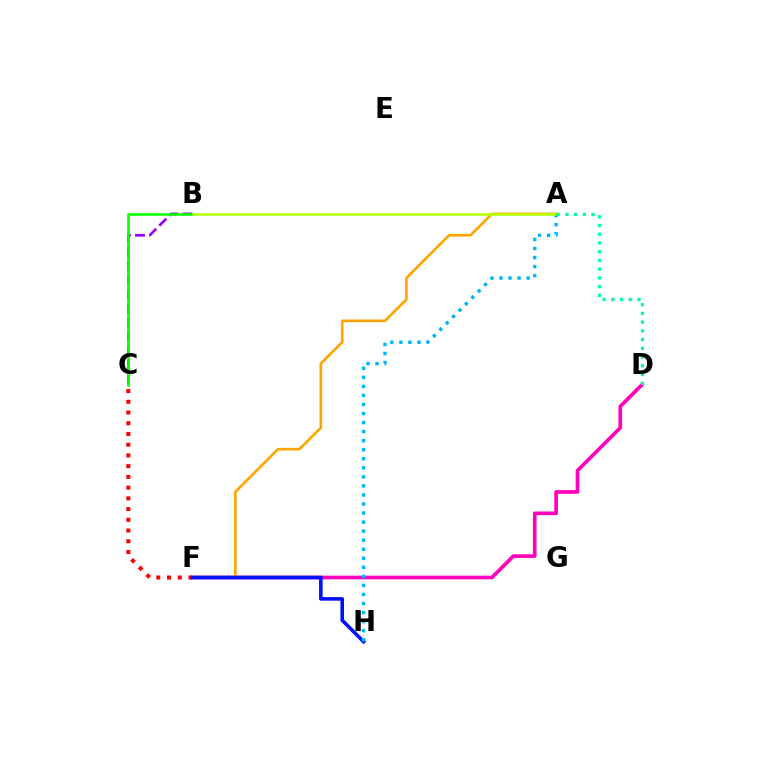{('D', 'F'): [{'color': '#ff00bd', 'line_style': 'solid', 'thickness': 2.63}], ('C', 'F'): [{'color': '#ff0000', 'line_style': 'dotted', 'thickness': 2.92}], ('A', 'F'): [{'color': '#ffa500', 'line_style': 'solid', 'thickness': 1.91}], ('B', 'C'): [{'color': '#9b00ff', 'line_style': 'dashed', 'thickness': 1.92}, {'color': '#08ff00', 'line_style': 'solid', 'thickness': 1.9}], ('F', 'H'): [{'color': '#0010ff', 'line_style': 'solid', 'thickness': 2.58}], ('A', 'H'): [{'color': '#00b5ff', 'line_style': 'dotted', 'thickness': 2.46}], ('A', 'B'): [{'color': '#b3ff00', 'line_style': 'solid', 'thickness': 1.82}], ('A', 'D'): [{'color': '#00ff9d', 'line_style': 'dotted', 'thickness': 2.37}]}